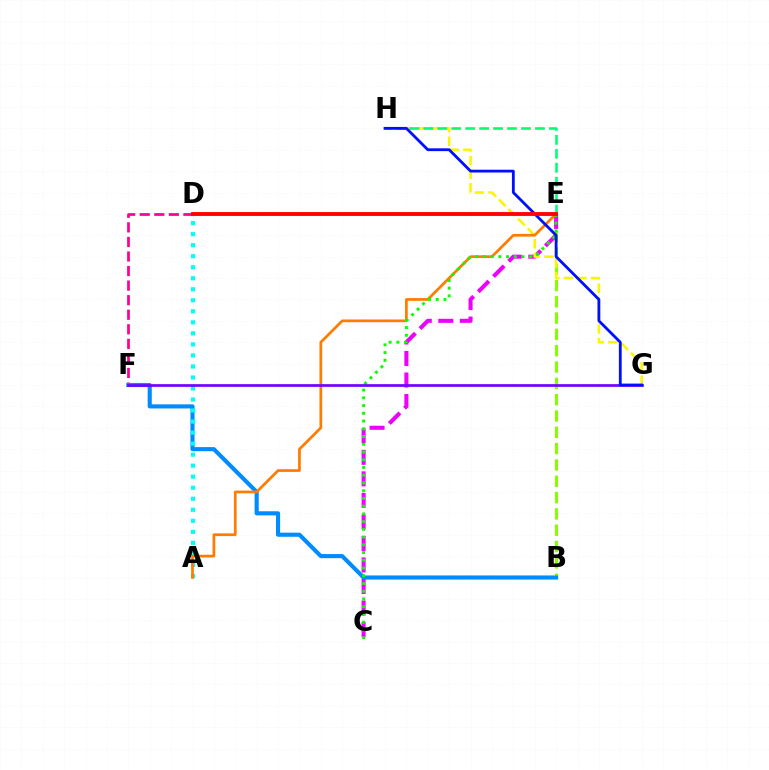{('B', 'E'): [{'color': '#84ff00', 'line_style': 'dashed', 'thickness': 2.22}], ('D', 'F'): [{'color': '#ff0094', 'line_style': 'dashed', 'thickness': 1.98}], ('C', 'E'): [{'color': '#ee00ff', 'line_style': 'dashed', 'thickness': 2.92}, {'color': '#08ff00', 'line_style': 'dotted', 'thickness': 2.1}], ('G', 'H'): [{'color': '#fcf500', 'line_style': 'dashed', 'thickness': 1.85}, {'color': '#0010ff', 'line_style': 'solid', 'thickness': 2.02}], ('B', 'F'): [{'color': '#008cff', 'line_style': 'solid', 'thickness': 2.96}], ('A', 'D'): [{'color': '#00fff6', 'line_style': 'dotted', 'thickness': 3.0}], ('A', 'E'): [{'color': '#ff7c00', 'line_style': 'solid', 'thickness': 1.96}], ('E', 'H'): [{'color': '#00ff74', 'line_style': 'dashed', 'thickness': 1.9}], ('F', 'G'): [{'color': '#7200ff', 'line_style': 'solid', 'thickness': 1.95}], ('D', 'E'): [{'color': '#ff0000', 'line_style': 'solid', 'thickness': 2.77}]}